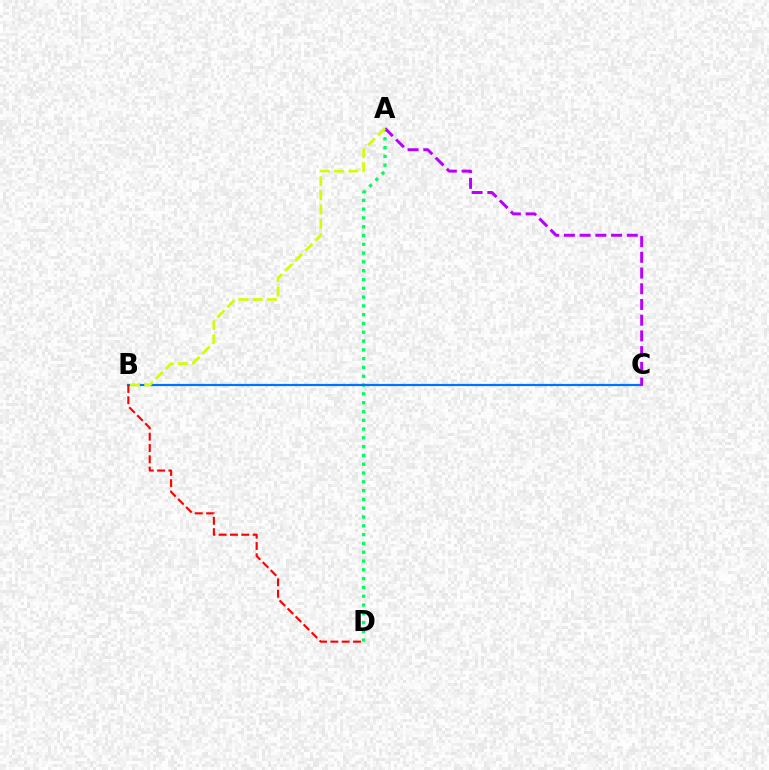{('A', 'D'): [{'color': '#00ff5c', 'line_style': 'dotted', 'thickness': 2.39}], ('B', 'C'): [{'color': '#0074ff', 'line_style': 'solid', 'thickness': 1.58}], ('A', 'C'): [{'color': '#b900ff', 'line_style': 'dashed', 'thickness': 2.14}], ('A', 'B'): [{'color': '#d1ff00', 'line_style': 'dashed', 'thickness': 1.93}], ('B', 'D'): [{'color': '#ff0000', 'line_style': 'dashed', 'thickness': 1.54}]}